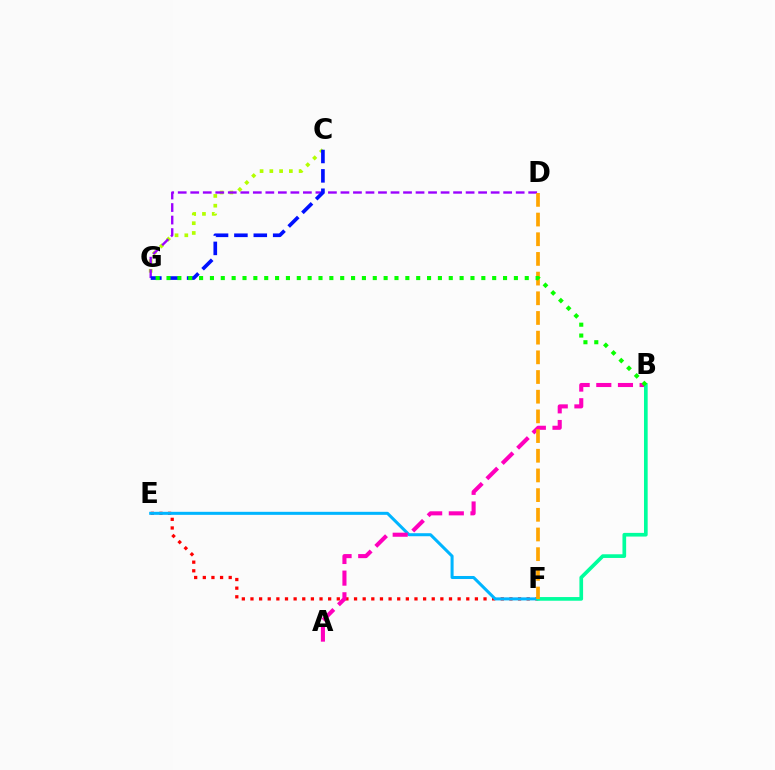{('C', 'G'): [{'color': '#b3ff00', 'line_style': 'dotted', 'thickness': 2.65}, {'color': '#0010ff', 'line_style': 'dashed', 'thickness': 2.63}], ('E', 'F'): [{'color': '#ff0000', 'line_style': 'dotted', 'thickness': 2.35}, {'color': '#00b5ff', 'line_style': 'solid', 'thickness': 2.18}], ('D', 'G'): [{'color': '#9b00ff', 'line_style': 'dashed', 'thickness': 1.7}], ('A', 'B'): [{'color': '#ff00bd', 'line_style': 'dashed', 'thickness': 2.94}], ('B', 'F'): [{'color': '#00ff9d', 'line_style': 'solid', 'thickness': 2.64}], ('D', 'F'): [{'color': '#ffa500', 'line_style': 'dashed', 'thickness': 2.67}], ('B', 'G'): [{'color': '#08ff00', 'line_style': 'dotted', 'thickness': 2.95}]}